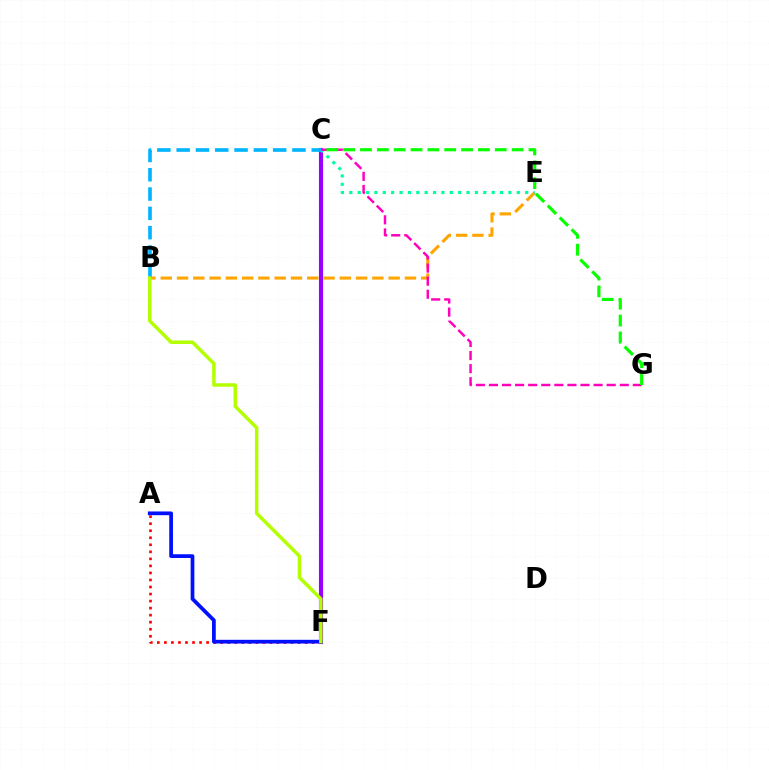{('C', 'F'): [{'color': '#9b00ff', 'line_style': 'solid', 'thickness': 2.97}], ('B', 'E'): [{'color': '#ffa500', 'line_style': 'dashed', 'thickness': 2.21}], ('C', 'E'): [{'color': '#00ff9d', 'line_style': 'dotted', 'thickness': 2.28}], ('A', 'F'): [{'color': '#ff0000', 'line_style': 'dotted', 'thickness': 1.91}, {'color': '#0010ff', 'line_style': 'solid', 'thickness': 2.69}], ('C', 'G'): [{'color': '#ff00bd', 'line_style': 'dashed', 'thickness': 1.78}, {'color': '#08ff00', 'line_style': 'dashed', 'thickness': 2.29}], ('B', 'C'): [{'color': '#00b5ff', 'line_style': 'dashed', 'thickness': 2.62}], ('B', 'F'): [{'color': '#b3ff00', 'line_style': 'solid', 'thickness': 2.5}]}